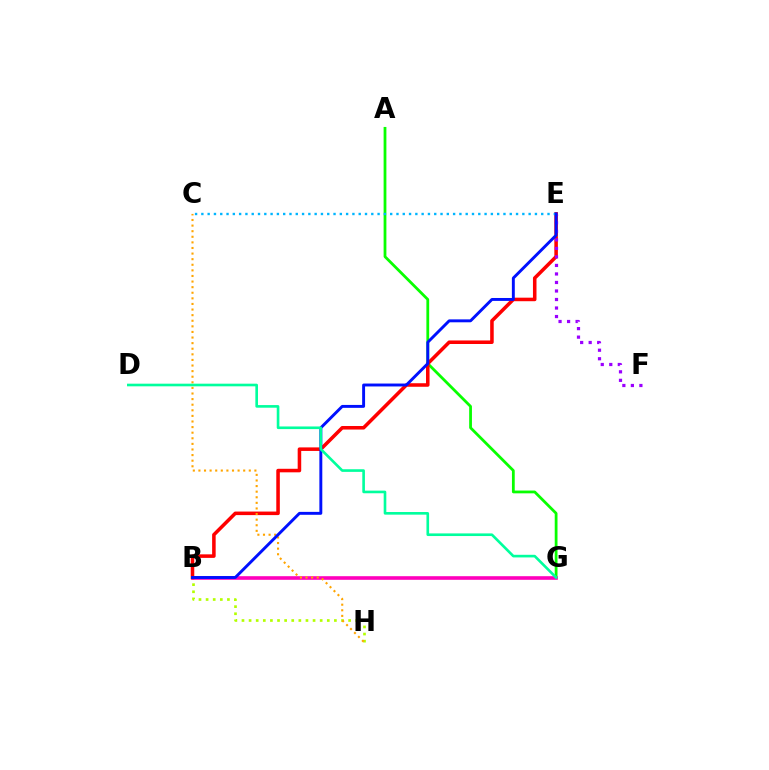{('A', 'G'): [{'color': '#08ff00', 'line_style': 'solid', 'thickness': 2.0}], ('B', 'G'): [{'color': '#ff00bd', 'line_style': 'solid', 'thickness': 2.6}], ('B', 'E'): [{'color': '#ff0000', 'line_style': 'solid', 'thickness': 2.55}, {'color': '#0010ff', 'line_style': 'solid', 'thickness': 2.1}], ('E', 'F'): [{'color': '#9b00ff', 'line_style': 'dotted', 'thickness': 2.31}], ('C', 'E'): [{'color': '#00b5ff', 'line_style': 'dotted', 'thickness': 1.71}], ('B', 'H'): [{'color': '#b3ff00', 'line_style': 'dotted', 'thickness': 1.93}], ('C', 'H'): [{'color': '#ffa500', 'line_style': 'dotted', 'thickness': 1.52}], ('D', 'G'): [{'color': '#00ff9d', 'line_style': 'solid', 'thickness': 1.89}]}